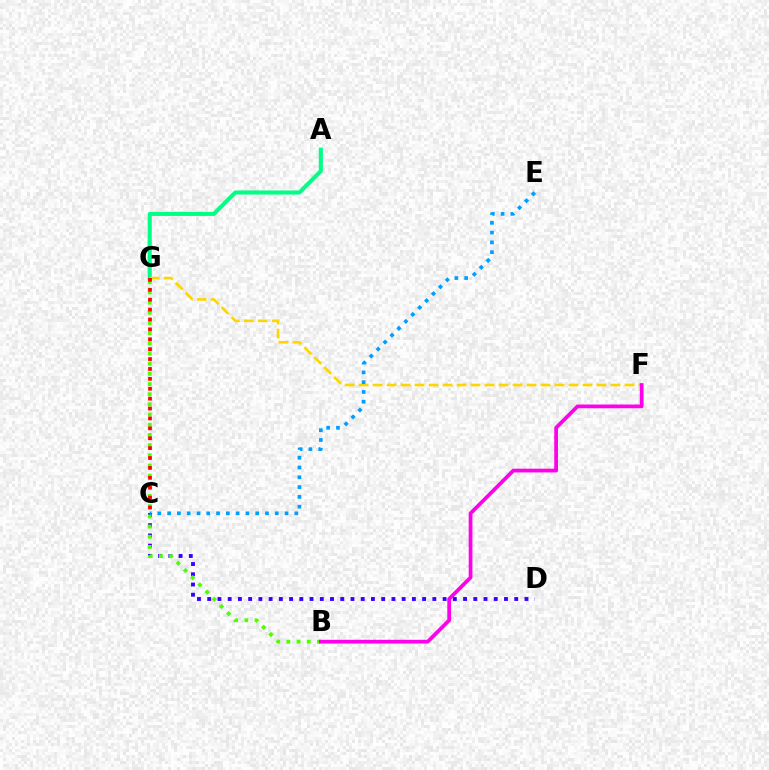{('C', 'D'): [{'color': '#3700ff', 'line_style': 'dotted', 'thickness': 2.78}], ('B', 'G'): [{'color': '#4fff00', 'line_style': 'dotted', 'thickness': 2.77}], ('A', 'G'): [{'color': '#00ff86', 'line_style': 'solid', 'thickness': 2.94}], ('F', 'G'): [{'color': '#ffd500', 'line_style': 'dashed', 'thickness': 1.9}], ('C', 'E'): [{'color': '#009eff', 'line_style': 'dotted', 'thickness': 2.66}], ('B', 'F'): [{'color': '#ff00ed', 'line_style': 'solid', 'thickness': 2.69}], ('C', 'G'): [{'color': '#ff0000', 'line_style': 'dotted', 'thickness': 2.69}]}